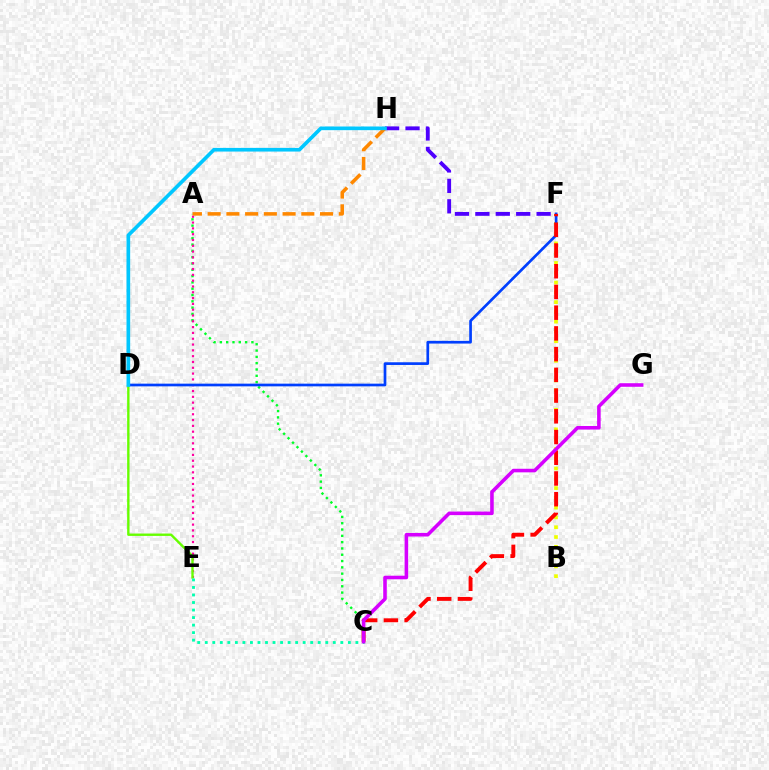{('A', 'C'): [{'color': '#00ff27', 'line_style': 'dotted', 'thickness': 1.71}], ('A', 'E'): [{'color': '#ff00a0', 'line_style': 'dotted', 'thickness': 1.58}], ('B', 'F'): [{'color': '#eeff00', 'line_style': 'dotted', 'thickness': 2.66}], ('D', 'F'): [{'color': '#003fff', 'line_style': 'solid', 'thickness': 1.94}], ('D', 'E'): [{'color': '#66ff00', 'line_style': 'solid', 'thickness': 1.71}], ('C', 'E'): [{'color': '#00ffaf', 'line_style': 'dotted', 'thickness': 2.05}], ('C', 'F'): [{'color': '#ff0000', 'line_style': 'dashed', 'thickness': 2.82}], ('C', 'G'): [{'color': '#d600ff', 'line_style': 'solid', 'thickness': 2.57}], ('F', 'H'): [{'color': '#4f00ff', 'line_style': 'dashed', 'thickness': 2.77}], ('A', 'H'): [{'color': '#ff8800', 'line_style': 'dashed', 'thickness': 2.54}], ('D', 'H'): [{'color': '#00c7ff', 'line_style': 'solid', 'thickness': 2.64}]}